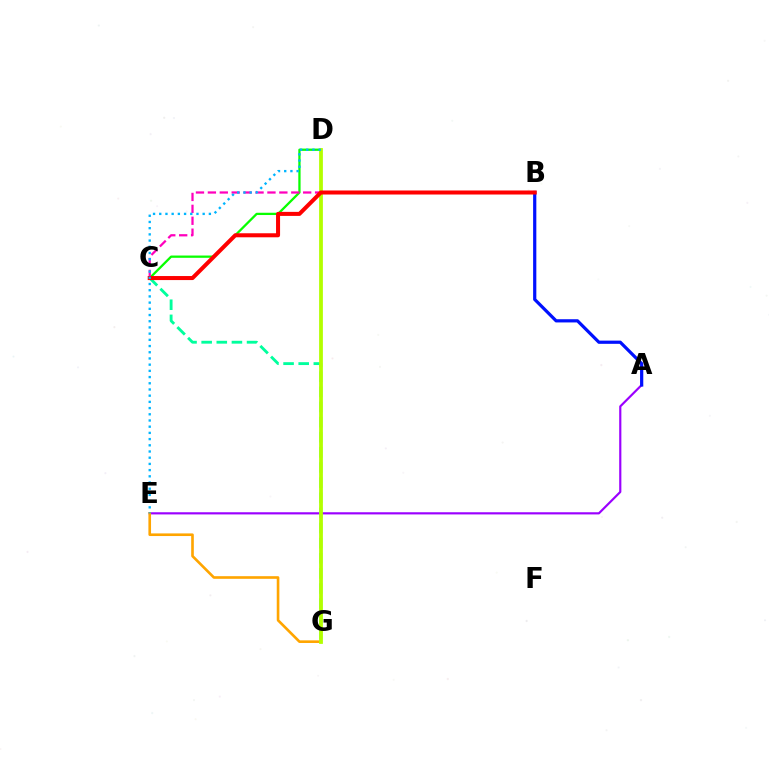{('A', 'E'): [{'color': '#9b00ff', 'line_style': 'solid', 'thickness': 1.56}], ('C', 'D'): [{'color': '#08ff00', 'line_style': 'solid', 'thickness': 1.64}], ('E', 'G'): [{'color': '#ffa500', 'line_style': 'solid', 'thickness': 1.89}], ('C', 'G'): [{'color': '#00ff9d', 'line_style': 'dashed', 'thickness': 2.06}], ('A', 'B'): [{'color': '#0010ff', 'line_style': 'solid', 'thickness': 2.31}], ('B', 'C'): [{'color': '#ff00bd', 'line_style': 'dashed', 'thickness': 1.62}, {'color': '#ff0000', 'line_style': 'solid', 'thickness': 2.9}], ('D', 'G'): [{'color': '#b3ff00', 'line_style': 'solid', 'thickness': 2.71}], ('D', 'E'): [{'color': '#00b5ff', 'line_style': 'dotted', 'thickness': 1.69}]}